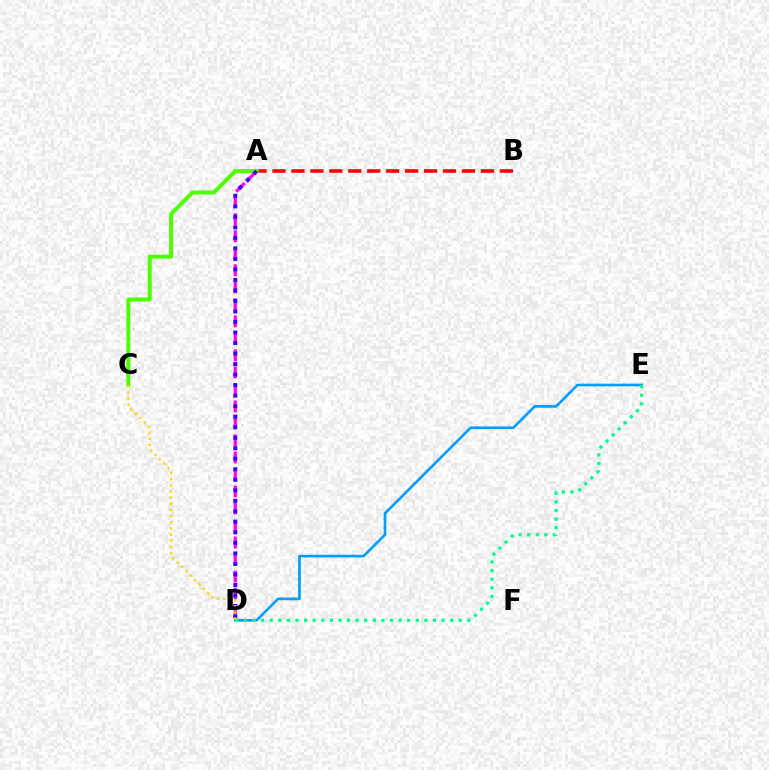{('A', 'B'): [{'color': '#ff0000', 'line_style': 'dashed', 'thickness': 2.57}], ('D', 'E'): [{'color': '#009eff', 'line_style': 'solid', 'thickness': 1.91}, {'color': '#00ff86', 'line_style': 'dotted', 'thickness': 2.34}], ('A', 'C'): [{'color': '#4fff00', 'line_style': 'solid', 'thickness': 2.87}], ('A', 'D'): [{'color': '#ff00ed', 'line_style': 'dashed', 'thickness': 2.31}, {'color': '#3700ff', 'line_style': 'dotted', 'thickness': 2.86}], ('C', 'D'): [{'color': '#ffd500', 'line_style': 'dotted', 'thickness': 1.67}]}